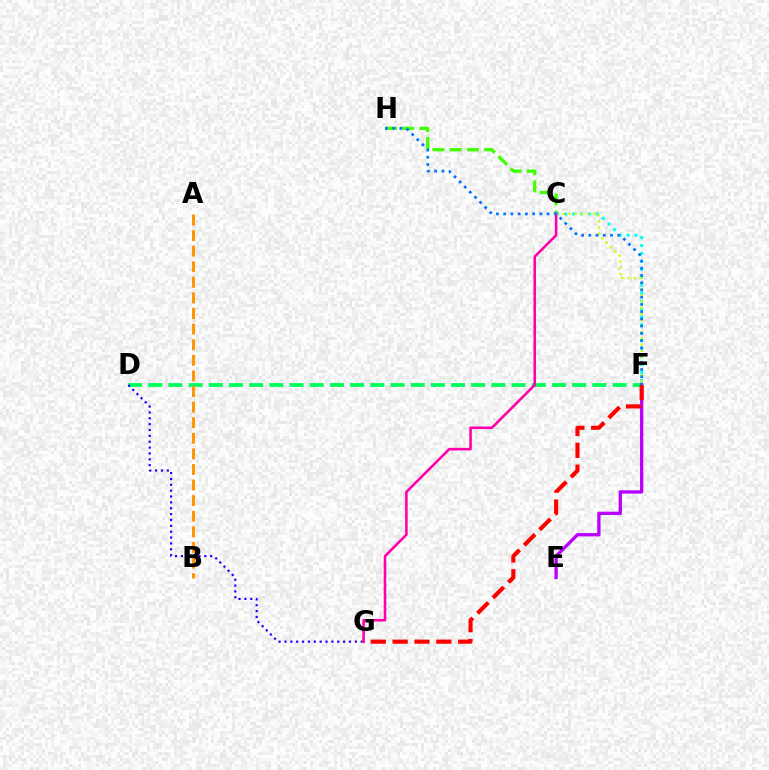{('D', 'F'): [{'color': '#00ff5c', 'line_style': 'dashed', 'thickness': 2.74}], ('E', 'F'): [{'color': '#b900ff', 'line_style': 'solid', 'thickness': 2.38}], ('C', 'H'): [{'color': '#3dff00', 'line_style': 'dashed', 'thickness': 2.34}], ('C', 'F'): [{'color': '#00fff6', 'line_style': 'dotted', 'thickness': 2.16}, {'color': '#d1ff00', 'line_style': 'dotted', 'thickness': 1.67}], ('F', 'G'): [{'color': '#ff0000', 'line_style': 'dashed', 'thickness': 2.97}], ('D', 'G'): [{'color': '#2500ff', 'line_style': 'dotted', 'thickness': 1.59}], ('A', 'B'): [{'color': '#ff9400', 'line_style': 'dashed', 'thickness': 2.12}], ('C', 'G'): [{'color': '#ff00ac', 'line_style': 'solid', 'thickness': 1.87}], ('F', 'H'): [{'color': '#0074ff', 'line_style': 'dotted', 'thickness': 1.96}]}